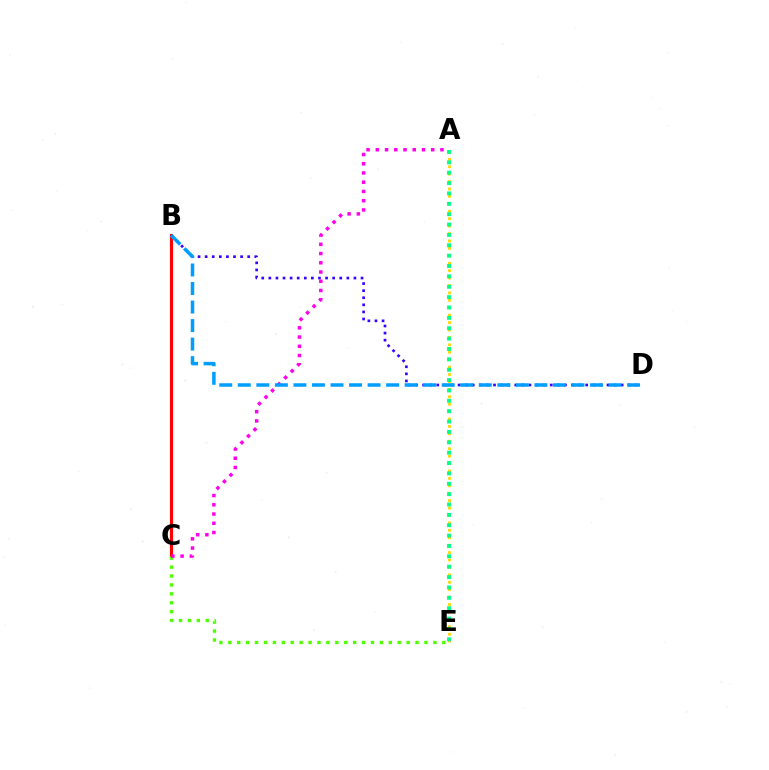{('B', 'C'): [{'color': '#ff0000', 'line_style': 'solid', 'thickness': 2.26}], ('B', 'D'): [{'color': '#3700ff', 'line_style': 'dotted', 'thickness': 1.93}, {'color': '#009eff', 'line_style': 'dashed', 'thickness': 2.52}], ('C', 'E'): [{'color': '#4fff00', 'line_style': 'dotted', 'thickness': 2.42}], ('A', 'E'): [{'color': '#ffd500', 'line_style': 'dotted', 'thickness': 2.02}, {'color': '#00ff86', 'line_style': 'dotted', 'thickness': 2.82}], ('A', 'C'): [{'color': '#ff00ed', 'line_style': 'dotted', 'thickness': 2.51}]}